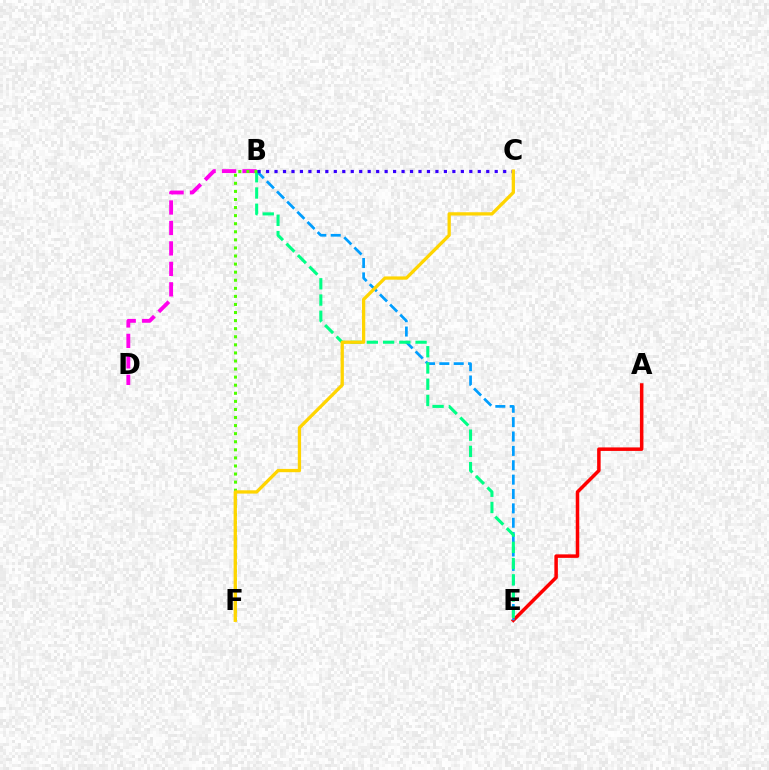{('A', 'E'): [{'color': '#ff0000', 'line_style': 'solid', 'thickness': 2.53}], ('B', 'D'): [{'color': '#ff00ed', 'line_style': 'dashed', 'thickness': 2.78}], ('B', 'E'): [{'color': '#009eff', 'line_style': 'dashed', 'thickness': 1.95}, {'color': '#00ff86', 'line_style': 'dashed', 'thickness': 2.21}], ('B', 'F'): [{'color': '#4fff00', 'line_style': 'dotted', 'thickness': 2.19}], ('B', 'C'): [{'color': '#3700ff', 'line_style': 'dotted', 'thickness': 2.3}], ('C', 'F'): [{'color': '#ffd500', 'line_style': 'solid', 'thickness': 2.37}]}